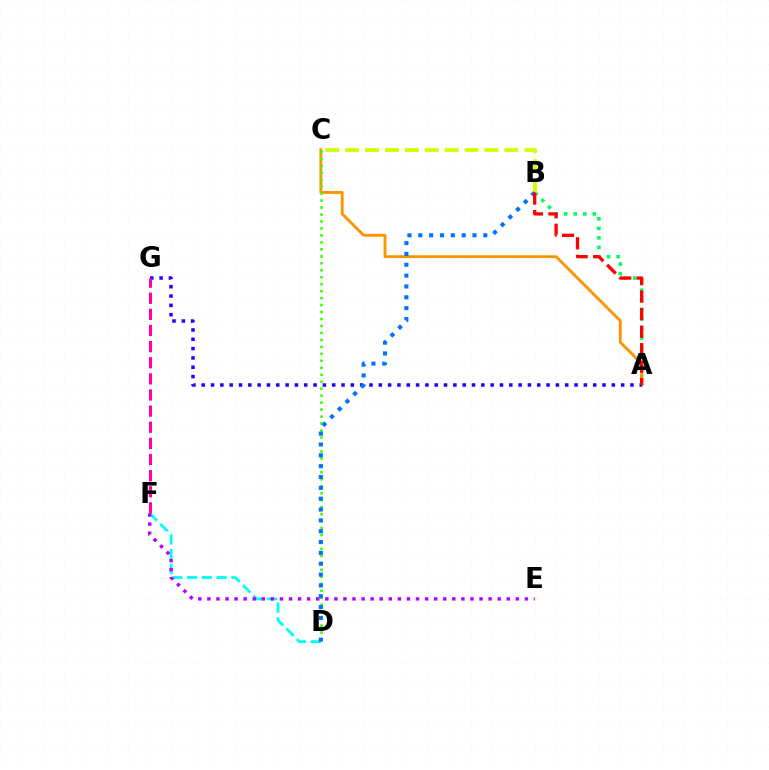{('A', 'B'): [{'color': '#00ff5c', 'line_style': 'dotted', 'thickness': 2.59}, {'color': '#ff0000', 'line_style': 'dashed', 'thickness': 2.38}], ('A', 'C'): [{'color': '#ff9400', 'line_style': 'solid', 'thickness': 2.05}], ('D', 'F'): [{'color': '#00fff6', 'line_style': 'dashed', 'thickness': 2.01}], ('B', 'C'): [{'color': '#d1ff00', 'line_style': 'dashed', 'thickness': 2.7}], ('A', 'G'): [{'color': '#2500ff', 'line_style': 'dotted', 'thickness': 2.53}], ('E', 'F'): [{'color': '#b900ff', 'line_style': 'dotted', 'thickness': 2.46}], ('C', 'D'): [{'color': '#3dff00', 'line_style': 'dotted', 'thickness': 1.89}], ('B', 'D'): [{'color': '#0074ff', 'line_style': 'dotted', 'thickness': 2.95}], ('F', 'G'): [{'color': '#ff00ac', 'line_style': 'dashed', 'thickness': 2.19}]}